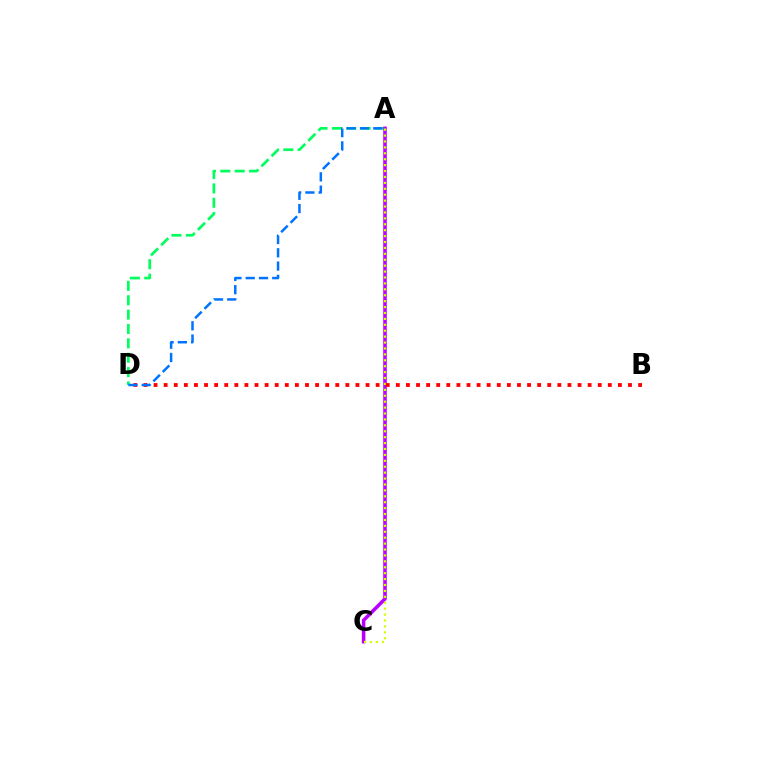{('A', 'D'): [{'color': '#00ff5c', 'line_style': 'dashed', 'thickness': 1.95}, {'color': '#0074ff', 'line_style': 'dashed', 'thickness': 1.8}], ('A', 'C'): [{'color': '#b900ff', 'line_style': 'solid', 'thickness': 2.56}, {'color': '#d1ff00', 'line_style': 'dotted', 'thickness': 1.61}], ('B', 'D'): [{'color': '#ff0000', 'line_style': 'dotted', 'thickness': 2.74}]}